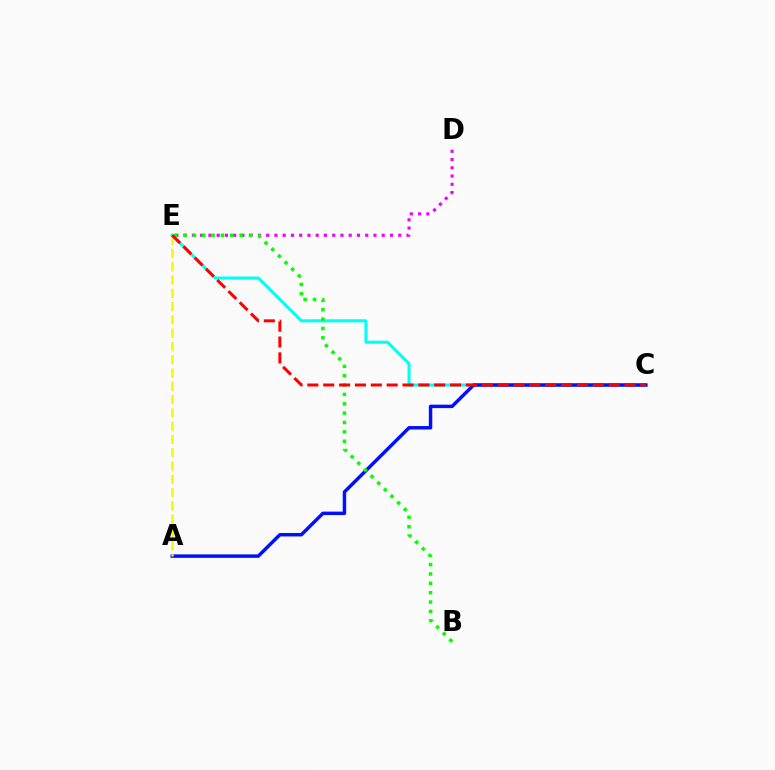{('C', 'E'): [{'color': '#00fff6', 'line_style': 'solid', 'thickness': 2.21}, {'color': '#ff0000', 'line_style': 'dashed', 'thickness': 2.15}], ('A', 'C'): [{'color': '#0010ff', 'line_style': 'solid', 'thickness': 2.48}], ('D', 'E'): [{'color': '#ee00ff', 'line_style': 'dotted', 'thickness': 2.24}], ('B', 'E'): [{'color': '#08ff00', 'line_style': 'dotted', 'thickness': 2.54}], ('A', 'E'): [{'color': '#fcf500', 'line_style': 'dashed', 'thickness': 1.81}]}